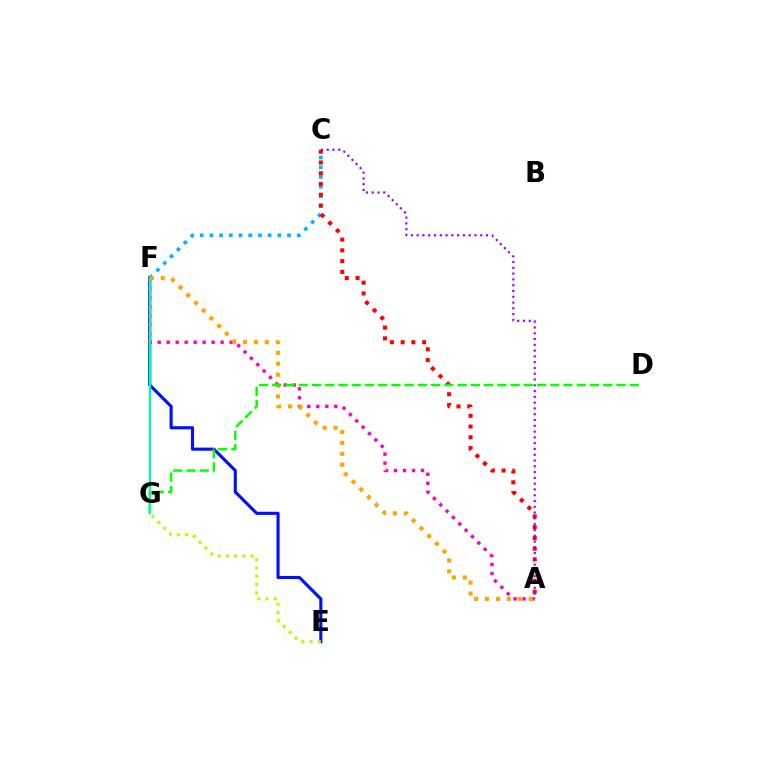{('C', 'F'): [{'color': '#00b5ff', 'line_style': 'dotted', 'thickness': 2.64}], ('E', 'F'): [{'color': '#0010ff', 'line_style': 'solid', 'thickness': 2.25}], ('A', 'F'): [{'color': '#ff00bd', 'line_style': 'dotted', 'thickness': 2.44}, {'color': '#ffa500', 'line_style': 'dotted', 'thickness': 2.96}], ('A', 'C'): [{'color': '#ff0000', 'line_style': 'dotted', 'thickness': 2.92}, {'color': '#9b00ff', 'line_style': 'dotted', 'thickness': 1.57}], ('E', 'G'): [{'color': '#b3ff00', 'line_style': 'dotted', 'thickness': 2.24}], ('D', 'G'): [{'color': '#08ff00', 'line_style': 'dashed', 'thickness': 1.8}], ('F', 'G'): [{'color': '#00ff9d', 'line_style': 'solid', 'thickness': 1.63}]}